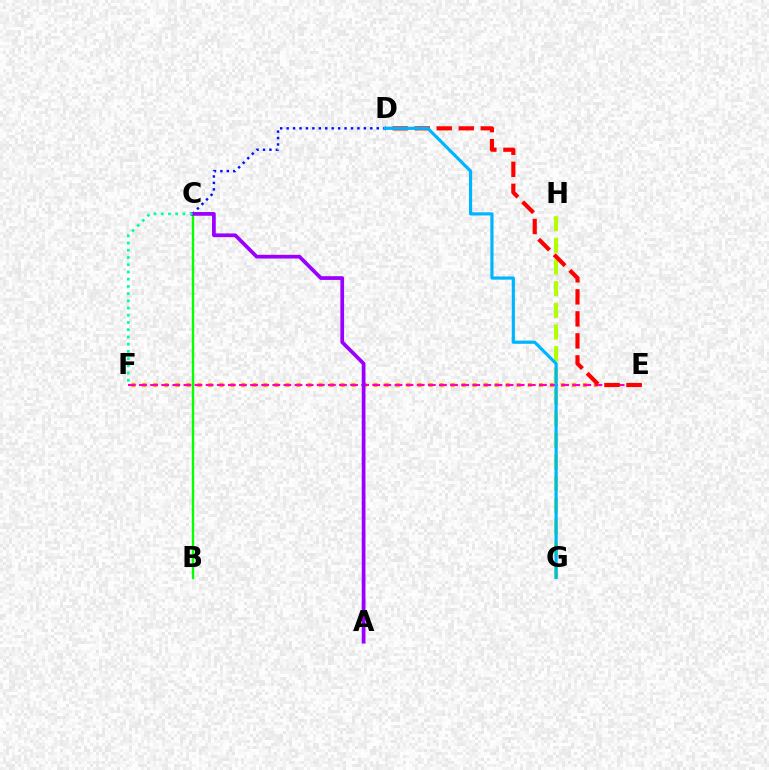{('C', 'D'): [{'color': '#0010ff', 'line_style': 'dotted', 'thickness': 1.75}], ('E', 'F'): [{'color': '#ffa500', 'line_style': 'dotted', 'thickness': 2.99}, {'color': '#ff00bd', 'line_style': 'dashed', 'thickness': 1.51}], ('B', 'C'): [{'color': '#08ff00', 'line_style': 'solid', 'thickness': 1.72}], ('G', 'H'): [{'color': '#b3ff00', 'line_style': 'dashed', 'thickness': 2.94}], ('D', 'E'): [{'color': '#ff0000', 'line_style': 'dashed', 'thickness': 2.99}], ('D', 'G'): [{'color': '#00b5ff', 'line_style': 'solid', 'thickness': 2.28}], ('A', 'C'): [{'color': '#9b00ff', 'line_style': 'solid', 'thickness': 2.69}], ('C', 'F'): [{'color': '#00ff9d', 'line_style': 'dotted', 'thickness': 1.96}]}